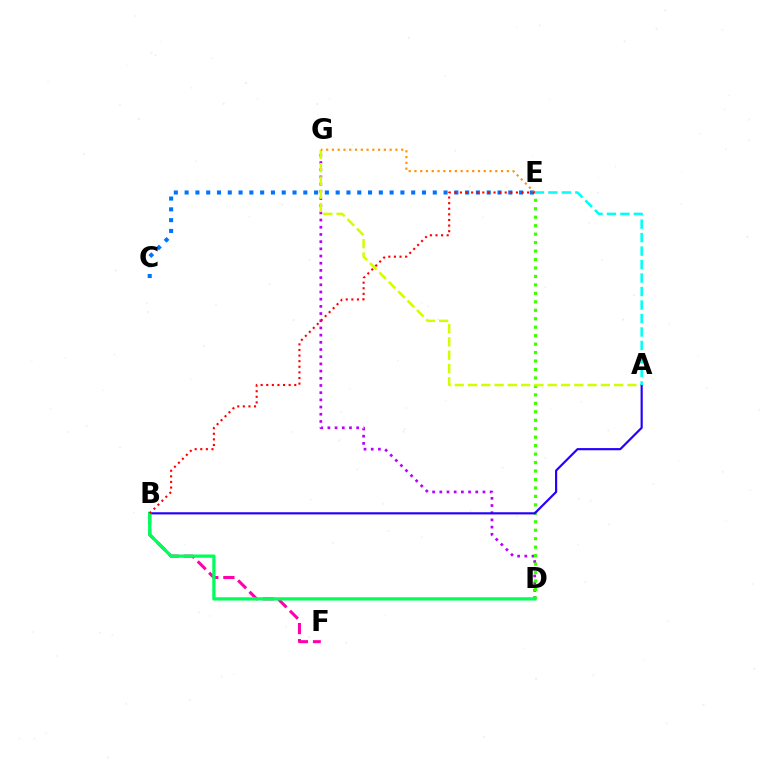{('D', 'G'): [{'color': '#b900ff', 'line_style': 'dotted', 'thickness': 1.95}], ('C', 'E'): [{'color': '#0074ff', 'line_style': 'dotted', 'thickness': 2.93}], ('D', 'E'): [{'color': '#3dff00', 'line_style': 'dotted', 'thickness': 2.3}], ('A', 'G'): [{'color': '#d1ff00', 'line_style': 'dashed', 'thickness': 1.81}], ('A', 'B'): [{'color': '#2500ff', 'line_style': 'solid', 'thickness': 1.56}], ('E', 'G'): [{'color': '#ff9400', 'line_style': 'dotted', 'thickness': 1.57}], ('B', 'F'): [{'color': '#ff00ac', 'line_style': 'dashed', 'thickness': 2.19}], ('B', 'D'): [{'color': '#00ff5c', 'line_style': 'solid', 'thickness': 2.36}], ('A', 'E'): [{'color': '#00fff6', 'line_style': 'dashed', 'thickness': 1.83}], ('B', 'E'): [{'color': '#ff0000', 'line_style': 'dotted', 'thickness': 1.52}]}